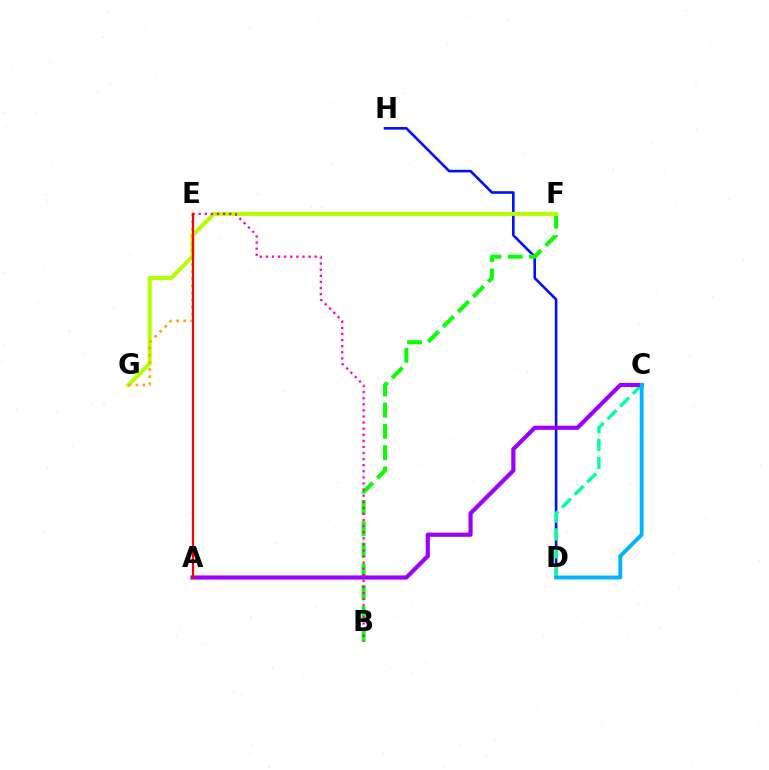{('D', 'H'): [{'color': '#0010ff', 'line_style': 'solid', 'thickness': 1.88}], ('B', 'F'): [{'color': '#08ff00', 'line_style': 'dashed', 'thickness': 2.89}], ('F', 'G'): [{'color': '#b3ff00', 'line_style': 'solid', 'thickness': 2.9}], ('C', 'D'): [{'color': '#00ff9d', 'line_style': 'dashed', 'thickness': 2.43}, {'color': '#00b5ff', 'line_style': 'solid', 'thickness': 2.8}], ('B', 'E'): [{'color': '#ff00bd', 'line_style': 'dotted', 'thickness': 1.65}], ('A', 'C'): [{'color': '#9b00ff', 'line_style': 'solid', 'thickness': 2.99}], ('E', 'G'): [{'color': '#ffa500', 'line_style': 'dotted', 'thickness': 1.93}], ('A', 'E'): [{'color': '#ff0000', 'line_style': 'solid', 'thickness': 1.59}]}